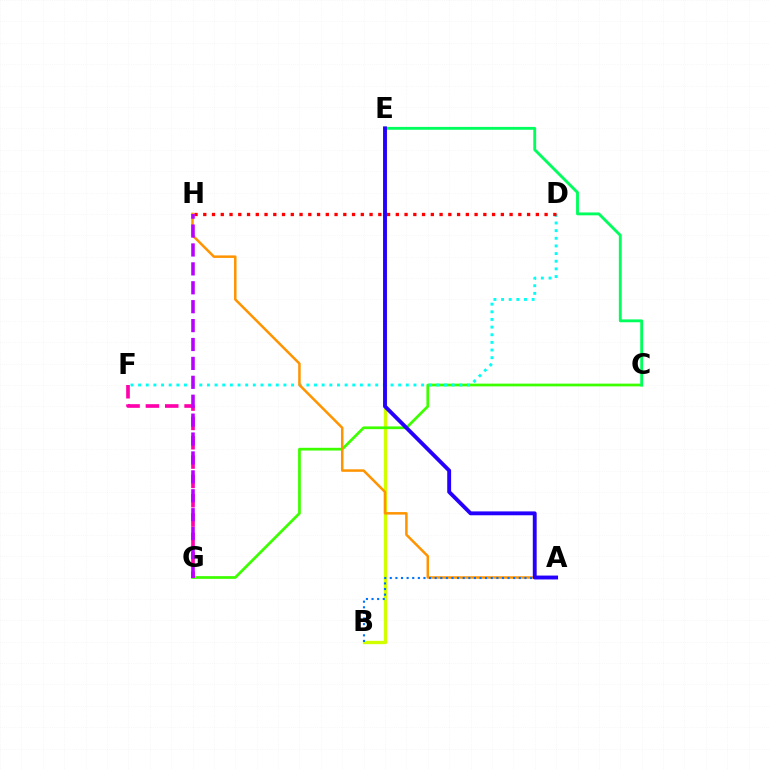{('B', 'E'): [{'color': '#d1ff00', 'line_style': 'solid', 'thickness': 2.4}], ('C', 'G'): [{'color': '#3dff00', 'line_style': 'solid', 'thickness': 1.97}], ('F', 'G'): [{'color': '#ff00ac', 'line_style': 'dashed', 'thickness': 2.63}], ('D', 'F'): [{'color': '#00fff6', 'line_style': 'dotted', 'thickness': 2.08}], ('A', 'H'): [{'color': '#ff9400', 'line_style': 'solid', 'thickness': 1.81}], ('C', 'E'): [{'color': '#00ff5c', 'line_style': 'solid', 'thickness': 2.06}], ('A', 'B'): [{'color': '#0074ff', 'line_style': 'dotted', 'thickness': 1.52}], ('D', 'H'): [{'color': '#ff0000', 'line_style': 'dotted', 'thickness': 2.38}], ('G', 'H'): [{'color': '#b900ff', 'line_style': 'dashed', 'thickness': 2.57}], ('A', 'E'): [{'color': '#2500ff', 'line_style': 'solid', 'thickness': 2.79}]}